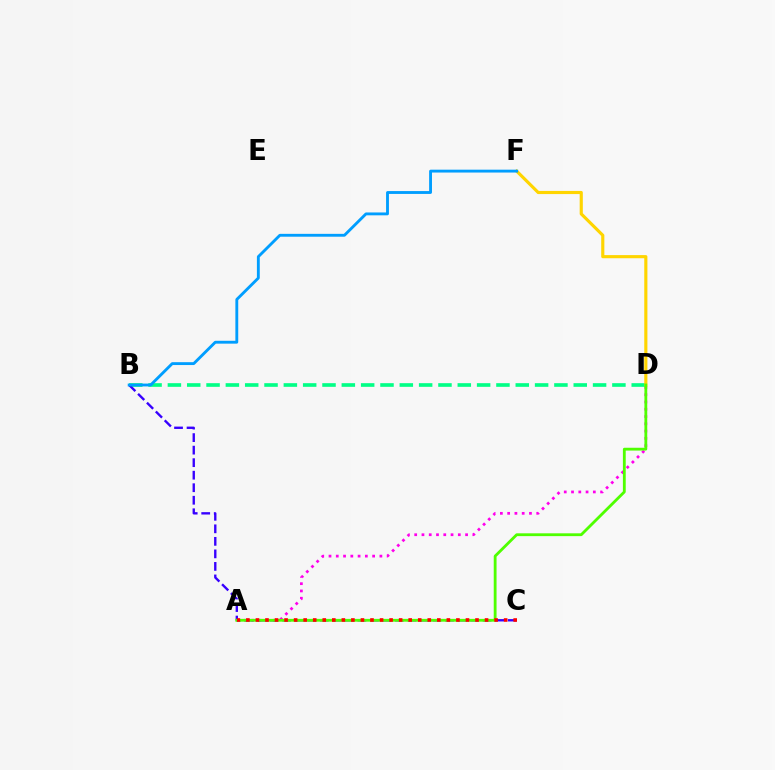{('A', 'D'): [{'color': '#ff00ed', 'line_style': 'dotted', 'thickness': 1.98}, {'color': '#4fff00', 'line_style': 'solid', 'thickness': 2.03}], ('B', 'D'): [{'color': '#00ff86', 'line_style': 'dashed', 'thickness': 2.63}], ('D', 'F'): [{'color': '#ffd500', 'line_style': 'solid', 'thickness': 2.26}], ('B', 'C'): [{'color': '#3700ff', 'line_style': 'dashed', 'thickness': 1.7}], ('A', 'C'): [{'color': '#ff0000', 'line_style': 'dotted', 'thickness': 2.59}], ('B', 'F'): [{'color': '#009eff', 'line_style': 'solid', 'thickness': 2.06}]}